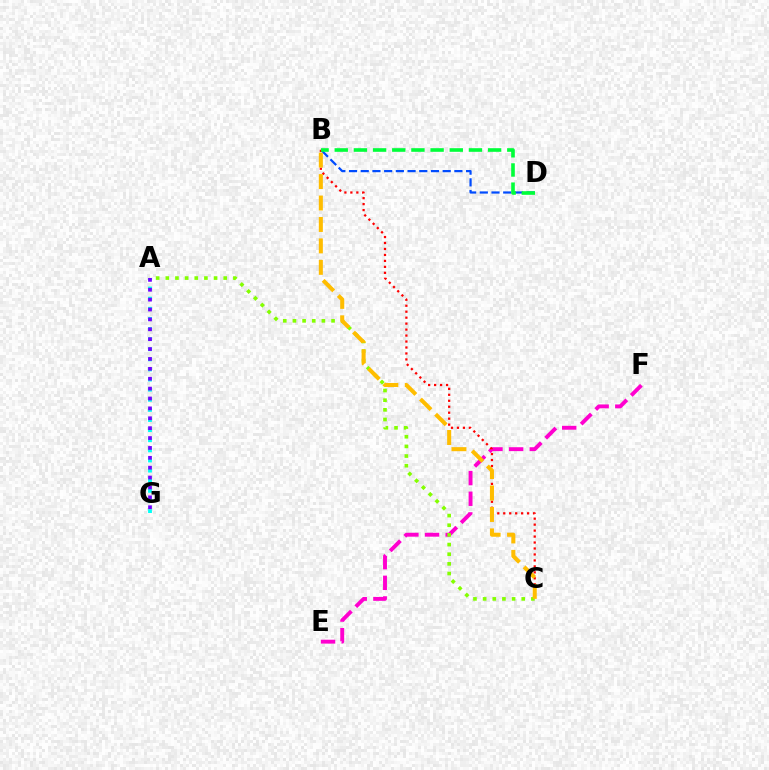{('A', 'G'): [{'color': '#00fff6', 'line_style': 'dotted', 'thickness': 2.75}, {'color': '#7200ff', 'line_style': 'dotted', 'thickness': 2.69}], ('E', 'F'): [{'color': '#ff00cf', 'line_style': 'dashed', 'thickness': 2.81}], ('B', 'C'): [{'color': '#ff0000', 'line_style': 'dotted', 'thickness': 1.62}, {'color': '#ffbd00', 'line_style': 'dashed', 'thickness': 2.91}], ('B', 'D'): [{'color': '#004bff', 'line_style': 'dashed', 'thickness': 1.59}, {'color': '#00ff39', 'line_style': 'dashed', 'thickness': 2.6}], ('A', 'C'): [{'color': '#84ff00', 'line_style': 'dotted', 'thickness': 2.62}]}